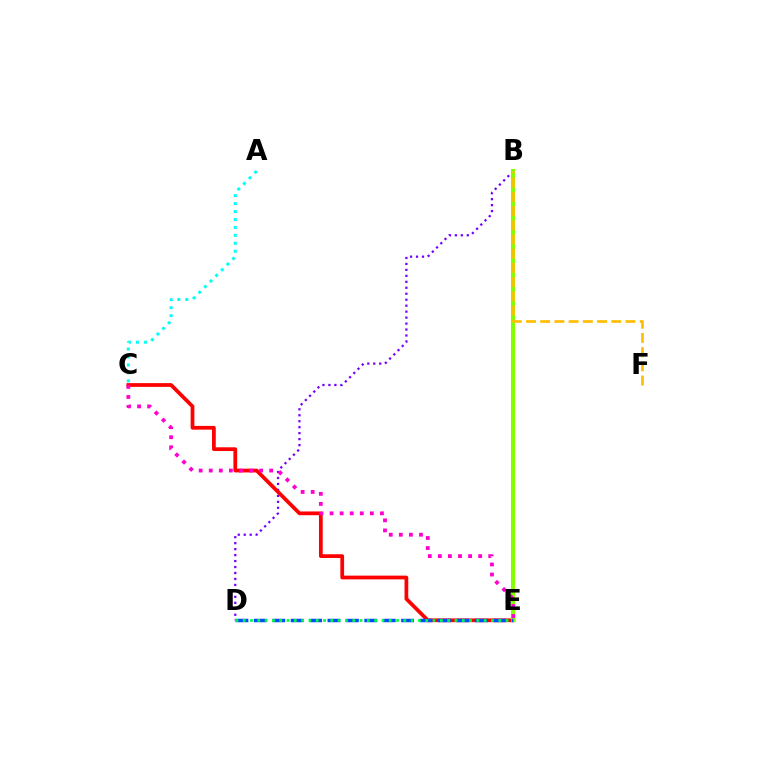{('B', 'D'): [{'color': '#7200ff', 'line_style': 'dotted', 'thickness': 1.62}], ('C', 'E'): [{'color': '#ff0000', 'line_style': 'solid', 'thickness': 2.7}, {'color': '#ff00cf', 'line_style': 'dotted', 'thickness': 2.74}], ('A', 'C'): [{'color': '#00fff6', 'line_style': 'dotted', 'thickness': 2.16}], ('B', 'E'): [{'color': '#84ff00', 'line_style': 'solid', 'thickness': 2.96}], ('D', 'E'): [{'color': '#004bff', 'line_style': 'dashed', 'thickness': 2.5}, {'color': '#00ff39', 'line_style': 'dotted', 'thickness': 1.98}], ('B', 'F'): [{'color': '#ffbd00', 'line_style': 'dashed', 'thickness': 1.93}]}